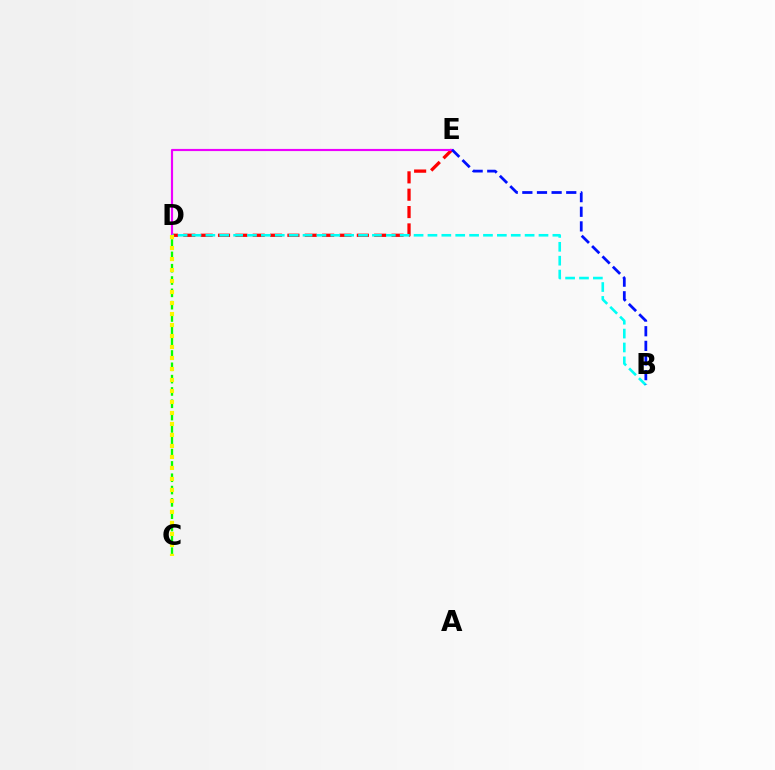{('D', 'E'): [{'color': '#ff0000', 'line_style': 'dashed', 'thickness': 2.36}, {'color': '#ee00ff', 'line_style': 'solid', 'thickness': 1.55}], ('B', 'D'): [{'color': '#00fff6', 'line_style': 'dashed', 'thickness': 1.89}], ('C', 'D'): [{'color': '#08ff00', 'line_style': 'dashed', 'thickness': 1.67}, {'color': '#fcf500', 'line_style': 'dotted', 'thickness': 2.99}], ('B', 'E'): [{'color': '#0010ff', 'line_style': 'dashed', 'thickness': 1.99}]}